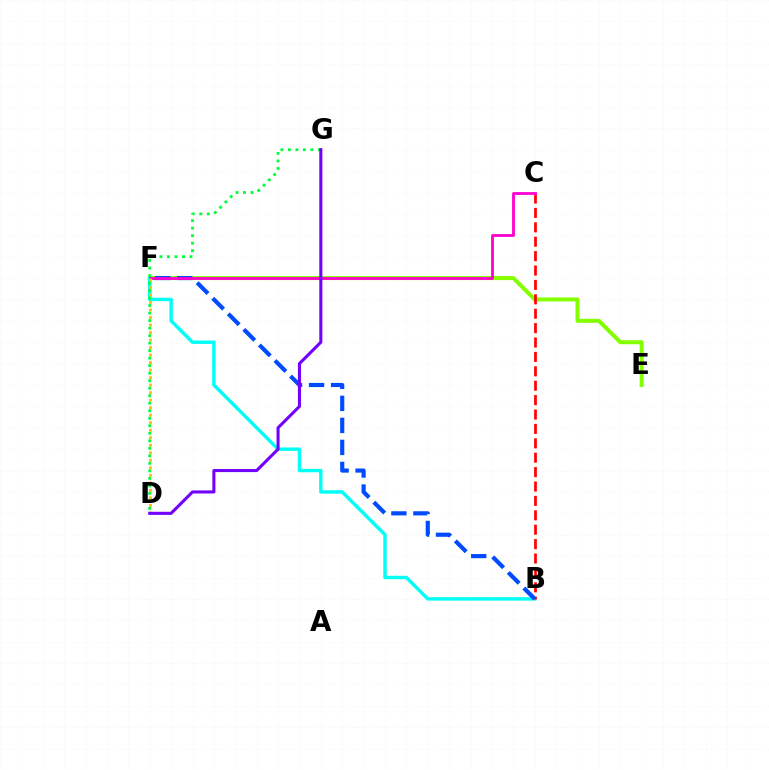{('E', 'F'): [{'color': '#84ff00', 'line_style': 'solid', 'thickness': 2.9}], ('B', 'F'): [{'color': '#00fff6', 'line_style': 'solid', 'thickness': 2.47}, {'color': '#004bff', 'line_style': 'dashed', 'thickness': 2.99}], ('B', 'C'): [{'color': '#ff0000', 'line_style': 'dashed', 'thickness': 1.96}], ('D', 'G'): [{'color': '#00ff39', 'line_style': 'dotted', 'thickness': 2.04}, {'color': '#7200ff', 'line_style': 'solid', 'thickness': 2.2}], ('C', 'F'): [{'color': '#ff00cf', 'line_style': 'solid', 'thickness': 2.02}], ('D', 'F'): [{'color': '#ffbd00', 'line_style': 'dotted', 'thickness': 2.04}]}